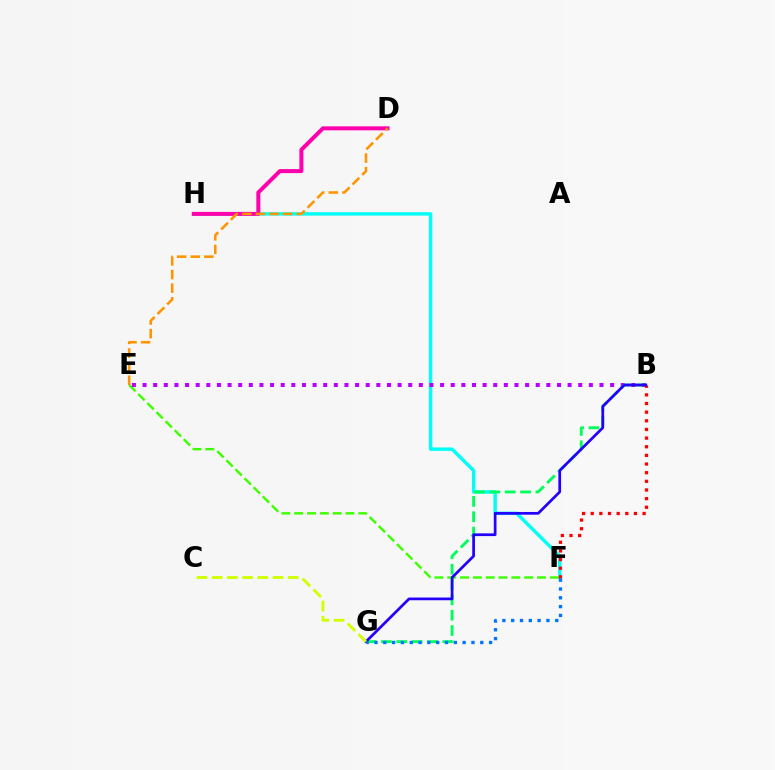{('F', 'H'): [{'color': '#00fff6', 'line_style': 'solid', 'thickness': 2.47}], ('E', 'F'): [{'color': '#3dff00', 'line_style': 'dashed', 'thickness': 1.74}], ('D', 'H'): [{'color': '#ff00ac', 'line_style': 'solid', 'thickness': 2.88}], ('B', 'E'): [{'color': '#b900ff', 'line_style': 'dotted', 'thickness': 2.89}], ('D', 'E'): [{'color': '#ff9400', 'line_style': 'dashed', 'thickness': 1.85}], ('B', 'G'): [{'color': '#00ff5c', 'line_style': 'dashed', 'thickness': 2.08}, {'color': '#2500ff', 'line_style': 'solid', 'thickness': 1.96}], ('B', 'F'): [{'color': '#ff0000', 'line_style': 'dotted', 'thickness': 2.35}], ('C', 'G'): [{'color': '#d1ff00', 'line_style': 'dashed', 'thickness': 2.07}], ('F', 'G'): [{'color': '#0074ff', 'line_style': 'dotted', 'thickness': 2.4}]}